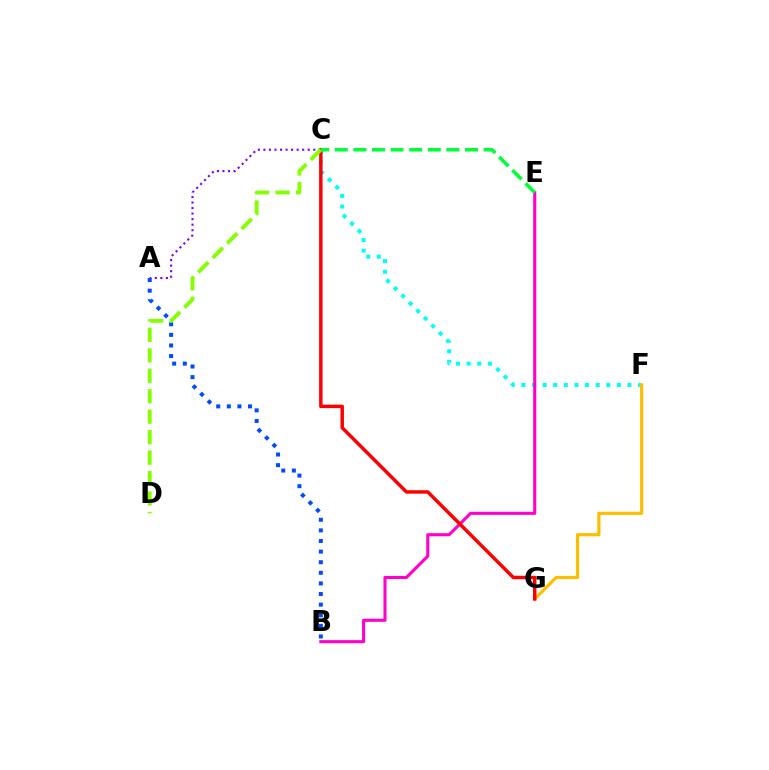{('C', 'F'): [{'color': '#00fff6', 'line_style': 'dotted', 'thickness': 2.88}], ('A', 'B'): [{'color': '#004bff', 'line_style': 'dotted', 'thickness': 2.88}], ('A', 'C'): [{'color': '#7200ff', 'line_style': 'dotted', 'thickness': 1.5}], ('F', 'G'): [{'color': '#ffbd00', 'line_style': 'solid', 'thickness': 2.28}], ('B', 'E'): [{'color': '#ff00cf', 'line_style': 'solid', 'thickness': 2.21}], ('C', 'G'): [{'color': '#ff0000', 'line_style': 'solid', 'thickness': 2.49}], ('C', 'D'): [{'color': '#84ff00', 'line_style': 'dashed', 'thickness': 2.78}], ('C', 'E'): [{'color': '#00ff39', 'line_style': 'dashed', 'thickness': 2.53}]}